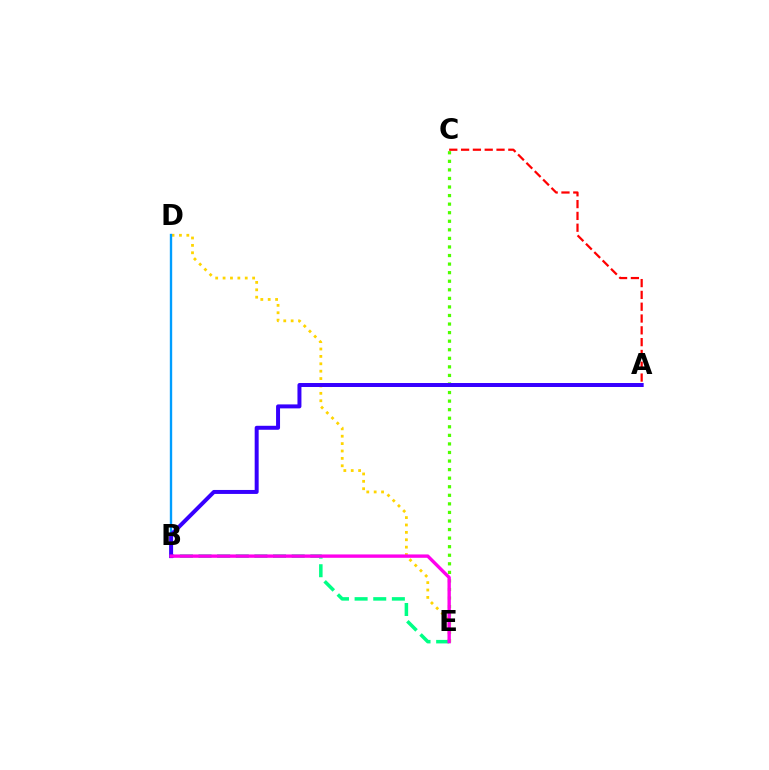{('C', 'E'): [{'color': '#4fff00', 'line_style': 'dotted', 'thickness': 2.33}], ('D', 'E'): [{'color': '#ffd500', 'line_style': 'dotted', 'thickness': 2.01}], ('B', 'E'): [{'color': '#00ff86', 'line_style': 'dashed', 'thickness': 2.53}, {'color': '#ff00ed', 'line_style': 'solid', 'thickness': 2.43}], ('B', 'D'): [{'color': '#009eff', 'line_style': 'solid', 'thickness': 1.7}], ('A', 'B'): [{'color': '#3700ff', 'line_style': 'solid', 'thickness': 2.86}], ('A', 'C'): [{'color': '#ff0000', 'line_style': 'dashed', 'thickness': 1.6}]}